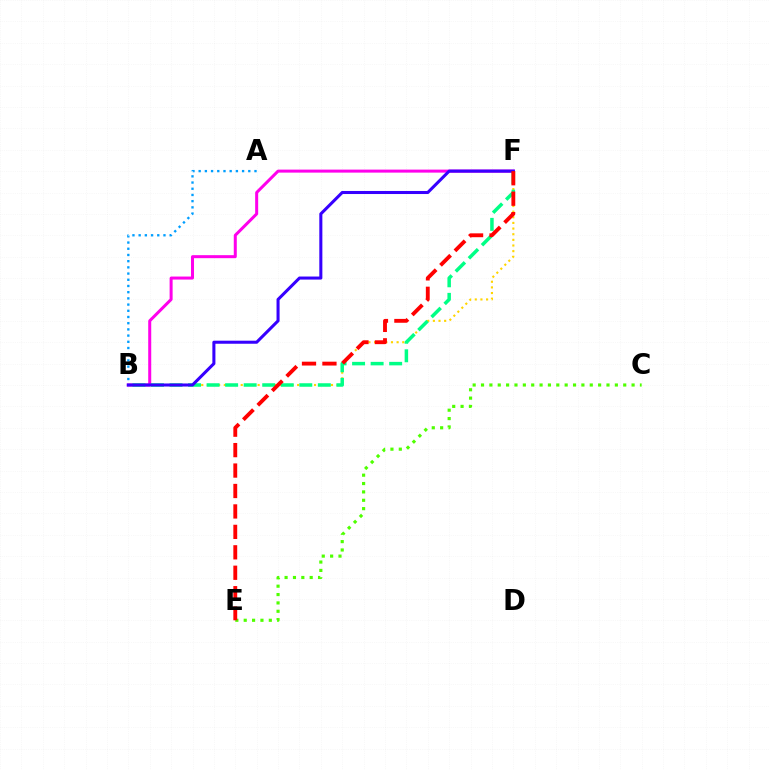{('B', 'F'): [{'color': '#ffd500', 'line_style': 'dotted', 'thickness': 1.53}, {'color': '#ff00ed', 'line_style': 'solid', 'thickness': 2.17}, {'color': '#00ff86', 'line_style': 'dashed', 'thickness': 2.52}, {'color': '#3700ff', 'line_style': 'solid', 'thickness': 2.2}], ('C', 'E'): [{'color': '#4fff00', 'line_style': 'dotted', 'thickness': 2.27}], ('A', 'B'): [{'color': '#009eff', 'line_style': 'dotted', 'thickness': 1.69}], ('E', 'F'): [{'color': '#ff0000', 'line_style': 'dashed', 'thickness': 2.78}]}